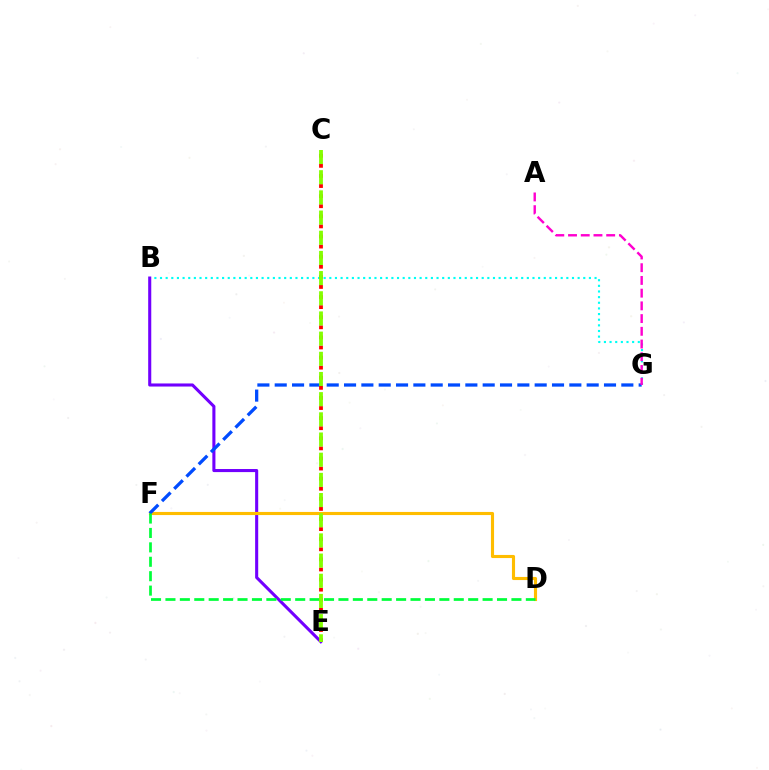{('B', 'G'): [{'color': '#00fff6', 'line_style': 'dotted', 'thickness': 1.53}], ('B', 'E'): [{'color': '#7200ff', 'line_style': 'solid', 'thickness': 2.22}], ('D', 'F'): [{'color': '#ffbd00', 'line_style': 'solid', 'thickness': 2.24}, {'color': '#00ff39', 'line_style': 'dashed', 'thickness': 1.96}], ('F', 'G'): [{'color': '#004bff', 'line_style': 'dashed', 'thickness': 2.35}], ('A', 'G'): [{'color': '#ff00cf', 'line_style': 'dashed', 'thickness': 1.73}], ('C', 'E'): [{'color': '#ff0000', 'line_style': 'dotted', 'thickness': 2.74}, {'color': '#84ff00', 'line_style': 'dashed', 'thickness': 2.74}]}